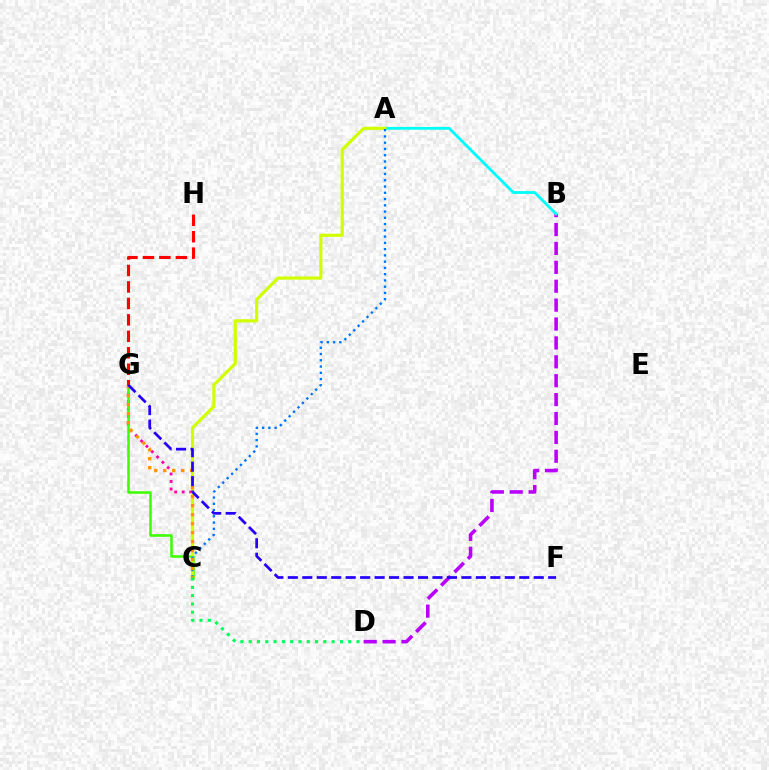{('C', 'G'): [{'color': '#ff00ac', 'line_style': 'dotted', 'thickness': 2.04}, {'color': '#3dff00', 'line_style': 'solid', 'thickness': 1.82}, {'color': '#ff9400', 'line_style': 'dotted', 'thickness': 2.44}], ('B', 'D'): [{'color': '#b900ff', 'line_style': 'dashed', 'thickness': 2.57}], ('A', 'B'): [{'color': '#00fff6', 'line_style': 'solid', 'thickness': 2.02}], ('A', 'C'): [{'color': '#d1ff00', 'line_style': 'solid', 'thickness': 2.28}, {'color': '#0074ff', 'line_style': 'dotted', 'thickness': 1.7}], ('C', 'D'): [{'color': '#00ff5c', 'line_style': 'dotted', 'thickness': 2.25}], ('G', 'H'): [{'color': '#ff0000', 'line_style': 'dashed', 'thickness': 2.24}], ('F', 'G'): [{'color': '#2500ff', 'line_style': 'dashed', 'thickness': 1.97}]}